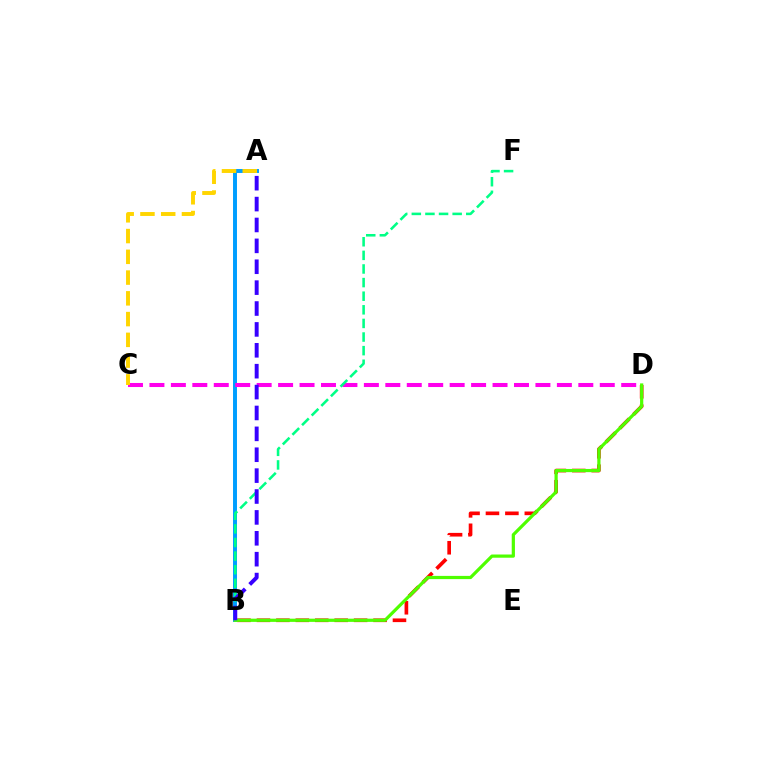{('B', 'D'): [{'color': '#ff0000', 'line_style': 'dashed', 'thickness': 2.64}, {'color': '#4fff00', 'line_style': 'solid', 'thickness': 2.31}], ('A', 'B'): [{'color': '#009eff', 'line_style': 'solid', 'thickness': 2.84}, {'color': '#3700ff', 'line_style': 'dashed', 'thickness': 2.84}], ('C', 'D'): [{'color': '#ff00ed', 'line_style': 'dashed', 'thickness': 2.91}], ('B', 'F'): [{'color': '#00ff86', 'line_style': 'dashed', 'thickness': 1.85}], ('A', 'C'): [{'color': '#ffd500', 'line_style': 'dashed', 'thickness': 2.82}]}